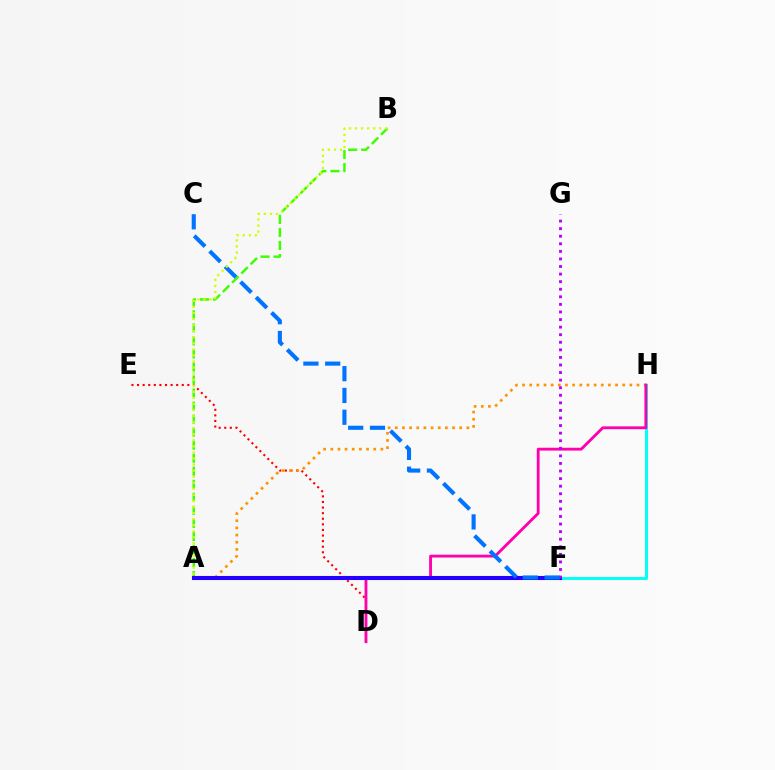{('D', 'E'): [{'color': '#ff0000', 'line_style': 'dotted', 'thickness': 1.52}], ('A', 'F'): [{'color': '#00ff5c', 'line_style': 'dashed', 'thickness': 1.9}, {'color': '#2500ff', 'line_style': 'solid', 'thickness': 2.93}], ('A', 'B'): [{'color': '#3dff00', 'line_style': 'dashed', 'thickness': 1.77}, {'color': '#d1ff00', 'line_style': 'dotted', 'thickness': 1.65}], ('A', 'H'): [{'color': '#ff9400', 'line_style': 'dotted', 'thickness': 1.94}], ('F', 'H'): [{'color': '#00fff6', 'line_style': 'solid', 'thickness': 2.12}], ('D', 'H'): [{'color': '#ff00ac', 'line_style': 'solid', 'thickness': 2.04}], ('F', 'G'): [{'color': '#b900ff', 'line_style': 'dotted', 'thickness': 2.06}], ('C', 'F'): [{'color': '#0074ff', 'line_style': 'dashed', 'thickness': 2.96}]}